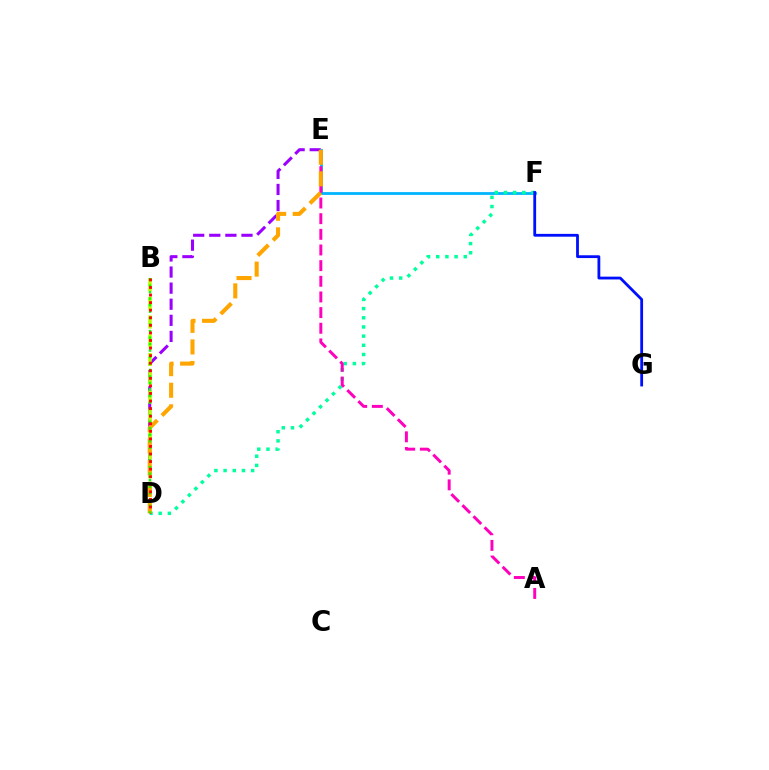{('D', 'E'): [{'color': '#9b00ff', 'line_style': 'dashed', 'thickness': 2.19}, {'color': '#ffa500', 'line_style': 'dashed', 'thickness': 2.93}], ('E', 'F'): [{'color': '#00b5ff', 'line_style': 'solid', 'thickness': 2.01}], ('D', 'F'): [{'color': '#00ff9d', 'line_style': 'dotted', 'thickness': 2.49}], ('B', 'D'): [{'color': '#b3ff00', 'line_style': 'dashed', 'thickness': 2.54}, {'color': '#08ff00', 'line_style': 'dotted', 'thickness': 1.76}, {'color': '#ff0000', 'line_style': 'dotted', 'thickness': 2.06}], ('A', 'E'): [{'color': '#ff00bd', 'line_style': 'dashed', 'thickness': 2.13}], ('F', 'G'): [{'color': '#0010ff', 'line_style': 'solid', 'thickness': 2.02}]}